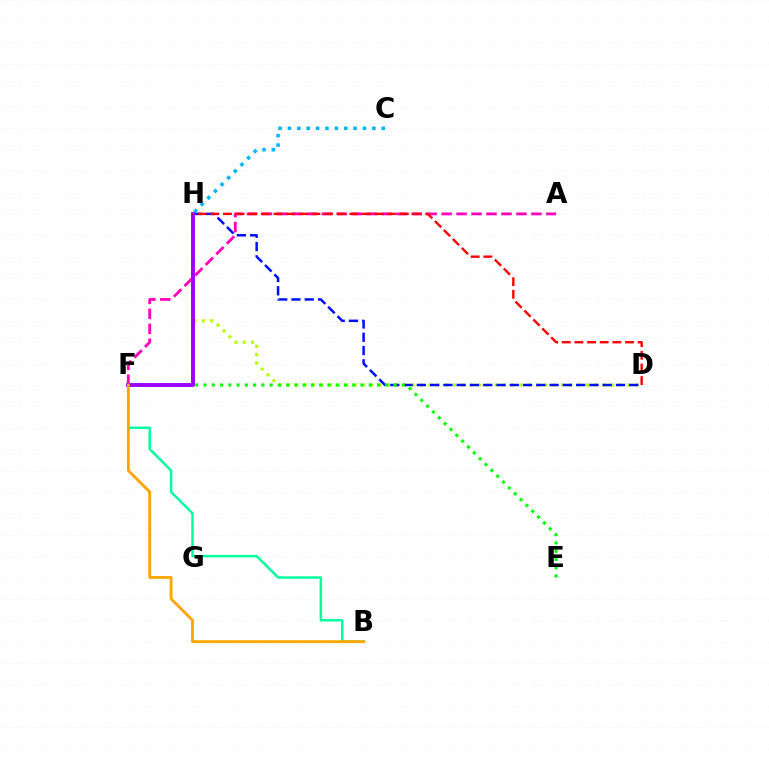{('D', 'H'): [{'color': '#b3ff00', 'line_style': 'dotted', 'thickness': 2.25}, {'color': '#0010ff', 'line_style': 'dashed', 'thickness': 1.8}, {'color': '#ff0000', 'line_style': 'dashed', 'thickness': 1.72}], ('B', 'F'): [{'color': '#00ff9d', 'line_style': 'solid', 'thickness': 1.77}, {'color': '#ffa500', 'line_style': 'solid', 'thickness': 2.05}], ('E', 'F'): [{'color': '#08ff00', 'line_style': 'dotted', 'thickness': 2.24}], ('A', 'F'): [{'color': '#ff00bd', 'line_style': 'dashed', 'thickness': 2.03}], ('F', 'H'): [{'color': '#9b00ff', 'line_style': 'solid', 'thickness': 2.81}], ('C', 'H'): [{'color': '#00b5ff', 'line_style': 'dotted', 'thickness': 2.55}]}